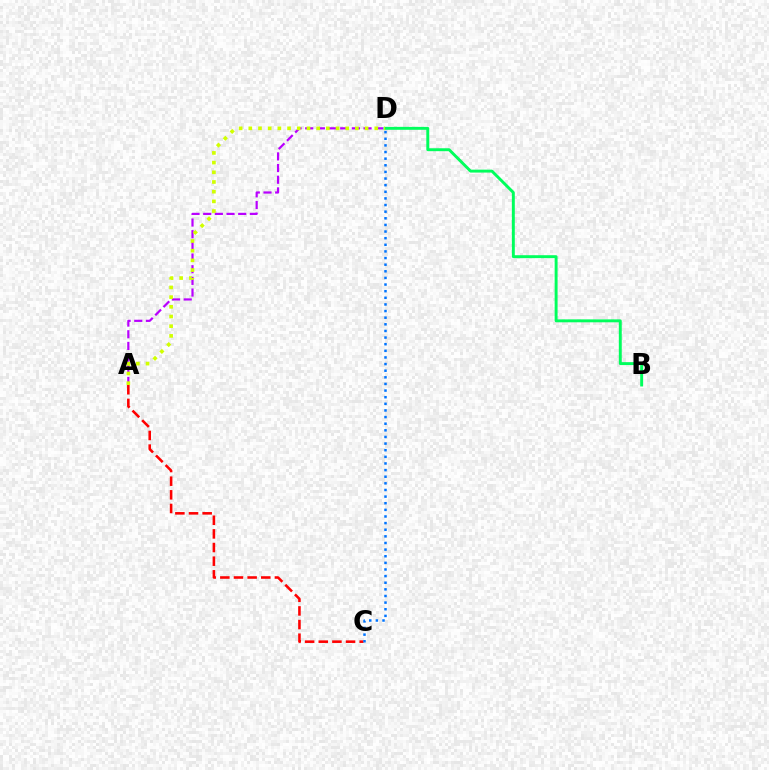{('A', 'D'): [{'color': '#b900ff', 'line_style': 'dashed', 'thickness': 1.59}, {'color': '#d1ff00', 'line_style': 'dotted', 'thickness': 2.63}], ('A', 'C'): [{'color': '#ff0000', 'line_style': 'dashed', 'thickness': 1.85}], ('B', 'D'): [{'color': '#00ff5c', 'line_style': 'solid', 'thickness': 2.11}], ('C', 'D'): [{'color': '#0074ff', 'line_style': 'dotted', 'thickness': 1.8}]}